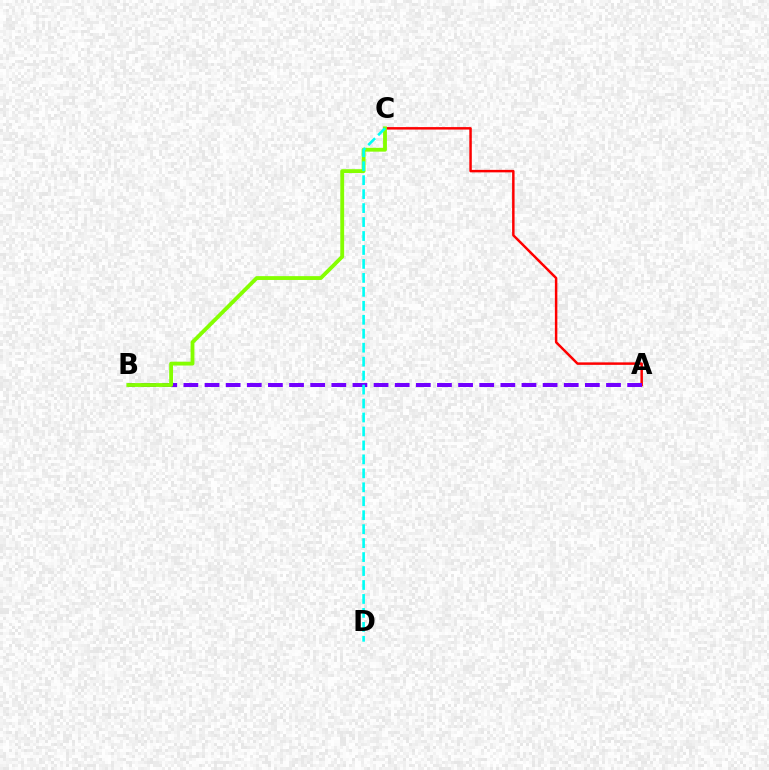{('A', 'C'): [{'color': '#ff0000', 'line_style': 'solid', 'thickness': 1.78}], ('A', 'B'): [{'color': '#7200ff', 'line_style': 'dashed', 'thickness': 2.87}], ('B', 'C'): [{'color': '#84ff00', 'line_style': 'solid', 'thickness': 2.76}], ('C', 'D'): [{'color': '#00fff6', 'line_style': 'dashed', 'thickness': 1.9}]}